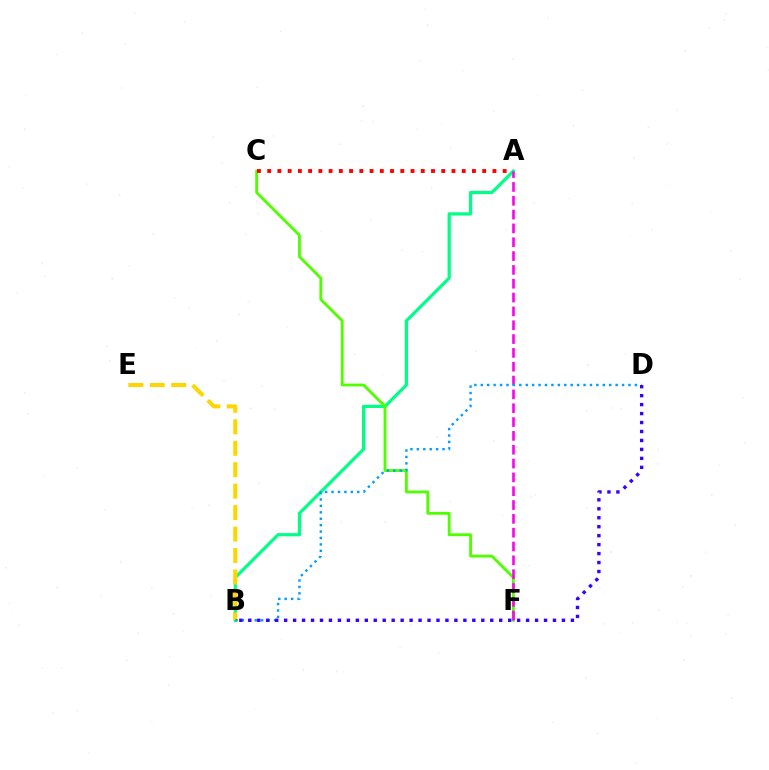{('A', 'B'): [{'color': '#00ff86', 'line_style': 'solid', 'thickness': 2.31}], ('C', 'F'): [{'color': '#4fff00', 'line_style': 'solid', 'thickness': 2.04}], ('A', 'C'): [{'color': '#ff0000', 'line_style': 'dotted', 'thickness': 2.78}], ('A', 'F'): [{'color': '#ff00ed', 'line_style': 'dashed', 'thickness': 1.88}], ('B', 'E'): [{'color': '#ffd500', 'line_style': 'dashed', 'thickness': 2.91}], ('B', 'D'): [{'color': '#009eff', 'line_style': 'dotted', 'thickness': 1.74}, {'color': '#3700ff', 'line_style': 'dotted', 'thickness': 2.43}]}